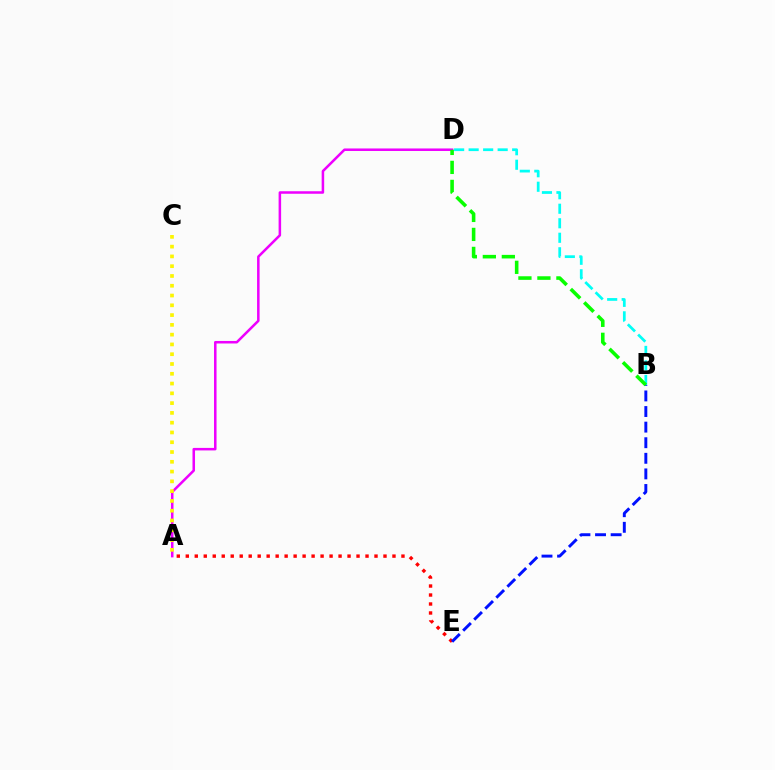{('A', 'D'): [{'color': '#ee00ff', 'line_style': 'solid', 'thickness': 1.82}], ('B', 'D'): [{'color': '#00fff6', 'line_style': 'dashed', 'thickness': 1.97}, {'color': '#08ff00', 'line_style': 'dashed', 'thickness': 2.58}], ('A', 'E'): [{'color': '#ff0000', 'line_style': 'dotted', 'thickness': 2.44}], ('A', 'C'): [{'color': '#fcf500', 'line_style': 'dotted', 'thickness': 2.66}], ('B', 'E'): [{'color': '#0010ff', 'line_style': 'dashed', 'thickness': 2.12}]}